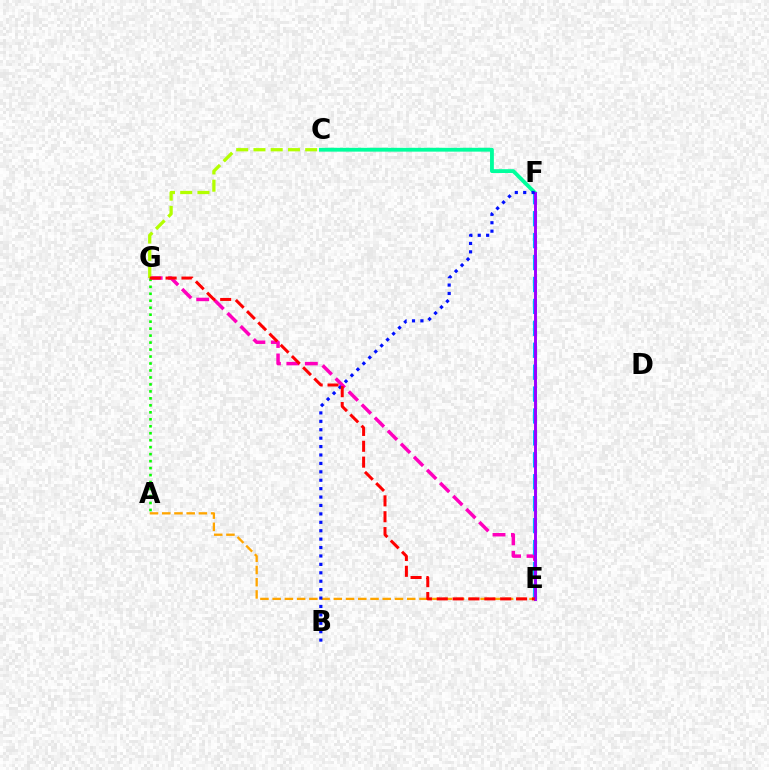{('E', 'G'): [{'color': '#ff00bd', 'line_style': 'dashed', 'thickness': 2.51}, {'color': '#ff0000', 'line_style': 'dashed', 'thickness': 2.15}], ('A', 'G'): [{'color': '#08ff00', 'line_style': 'dotted', 'thickness': 1.89}], ('C', 'F'): [{'color': '#00ff9d', 'line_style': 'solid', 'thickness': 2.76}], ('E', 'F'): [{'color': '#00b5ff', 'line_style': 'dashed', 'thickness': 2.98}, {'color': '#9b00ff', 'line_style': 'solid', 'thickness': 2.11}], ('A', 'E'): [{'color': '#ffa500', 'line_style': 'dashed', 'thickness': 1.66}], ('C', 'G'): [{'color': '#b3ff00', 'line_style': 'dashed', 'thickness': 2.34}], ('B', 'F'): [{'color': '#0010ff', 'line_style': 'dotted', 'thickness': 2.29}]}